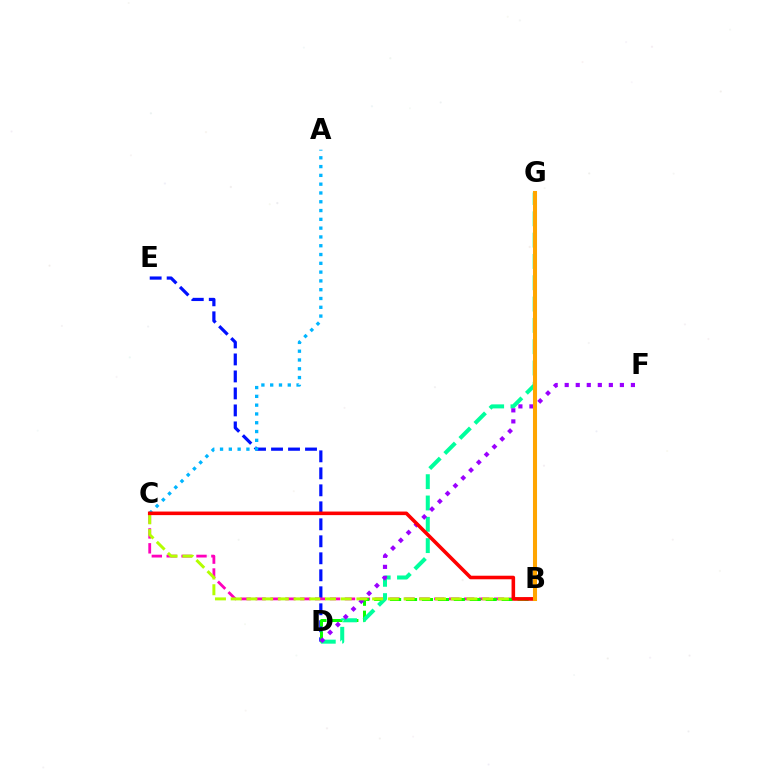{('D', 'E'): [{'color': '#0010ff', 'line_style': 'dashed', 'thickness': 2.31}], ('A', 'C'): [{'color': '#00b5ff', 'line_style': 'dotted', 'thickness': 2.39}], ('B', 'C'): [{'color': '#ff00bd', 'line_style': 'dashed', 'thickness': 2.02}, {'color': '#b3ff00', 'line_style': 'dashed', 'thickness': 2.14}, {'color': '#ff0000', 'line_style': 'solid', 'thickness': 2.57}], ('B', 'D'): [{'color': '#08ff00', 'line_style': 'dashed', 'thickness': 2.16}], ('D', 'G'): [{'color': '#00ff9d', 'line_style': 'dashed', 'thickness': 2.9}], ('D', 'F'): [{'color': '#9b00ff', 'line_style': 'dotted', 'thickness': 3.0}], ('B', 'G'): [{'color': '#ffa500', 'line_style': 'solid', 'thickness': 2.93}]}